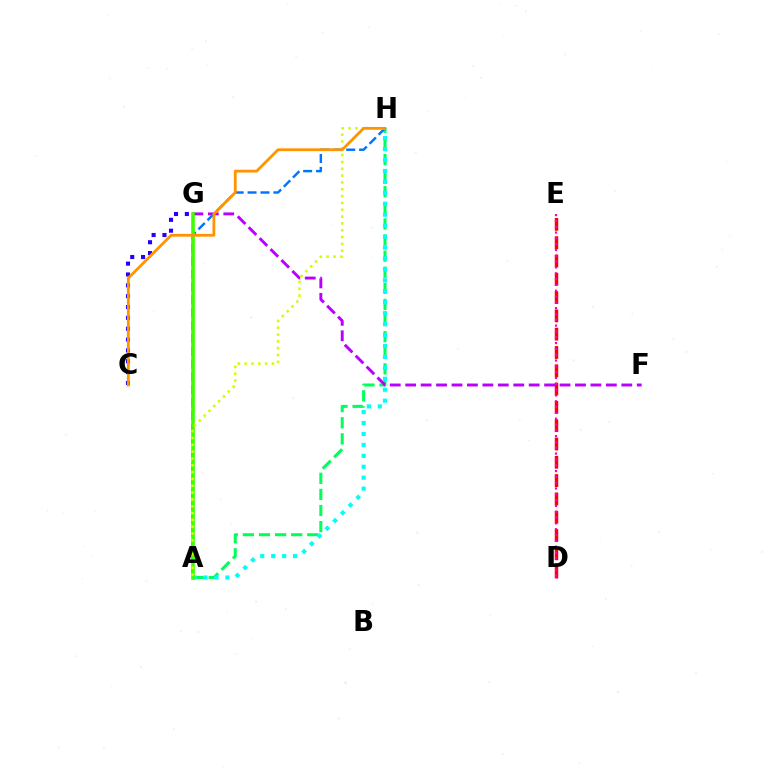{('A', 'H'): [{'color': '#00ff5c', 'line_style': 'dashed', 'thickness': 2.19}, {'color': '#00fff6', 'line_style': 'dotted', 'thickness': 2.97}, {'color': '#0074ff', 'line_style': 'dashed', 'thickness': 1.75}, {'color': '#d1ff00', 'line_style': 'dotted', 'thickness': 1.86}], ('C', 'G'): [{'color': '#2500ff', 'line_style': 'dotted', 'thickness': 2.95}], ('D', 'E'): [{'color': '#ff0000', 'line_style': 'dashed', 'thickness': 2.49}, {'color': '#ff00ac', 'line_style': 'dotted', 'thickness': 1.58}], ('F', 'G'): [{'color': '#b900ff', 'line_style': 'dashed', 'thickness': 2.1}], ('A', 'G'): [{'color': '#3dff00', 'line_style': 'solid', 'thickness': 2.59}], ('C', 'H'): [{'color': '#ff9400', 'line_style': 'solid', 'thickness': 2.0}]}